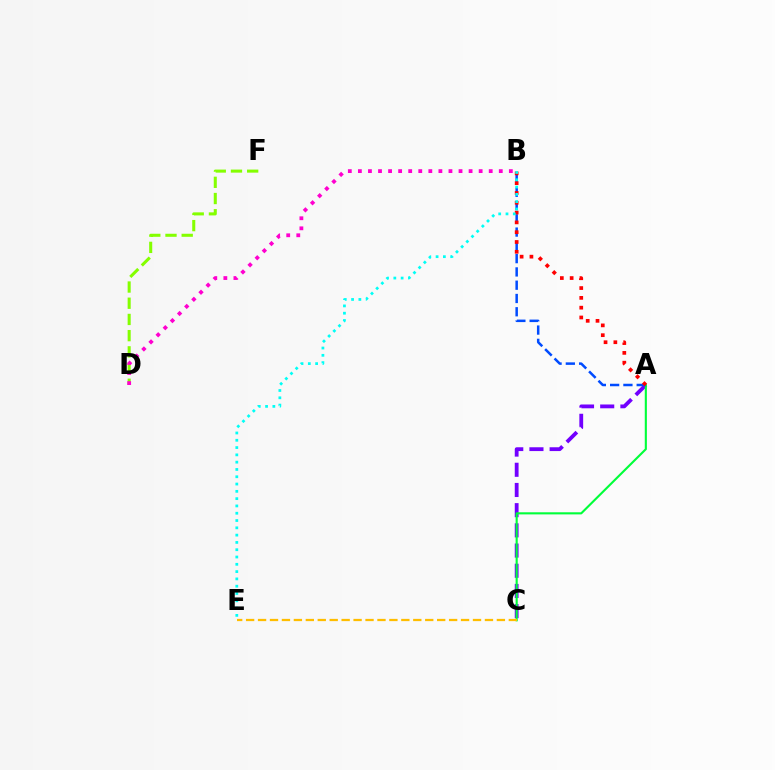{('A', 'C'): [{'color': '#7200ff', 'line_style': 'dashed', 'thickness': 2.74}, {'color': '#00ff39', 'line_style': 'solid', 'thickness': 1.52}], ('A', 'B'): [{'color': '#004bff', 'line_style': 'dashed', 'thickness': 1.8}, {'color': '#ff0000', 'line_style': 'dotted', 'thickness': 2.66}], ('B', 'E'): [{'color': '#00fff6', 'line_style': 'dotted', 'thickness': 1.98}], ('D', 'F'): [{'color': '#84ff00', 'line_style': 'dashed', 'thickness': 2.2}], ('B', 'D'): [{'color': '#ff00cf', 'line_style': 'dotted', 'thickness': 2.73}], ('C', 'E'): [{'color': '#ffbd00', 'line_style': 'dashed', 'thickness': 1.62}]}